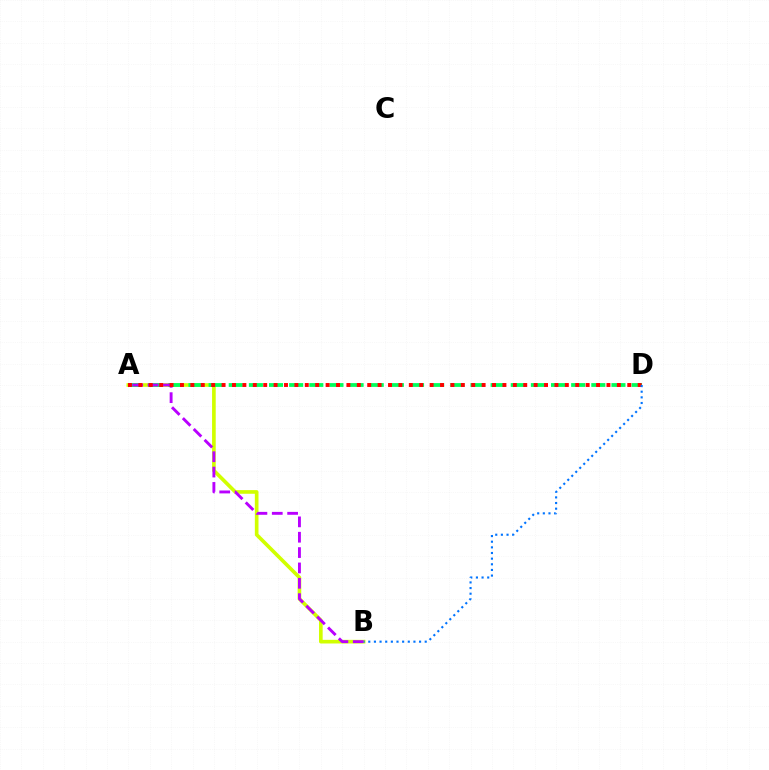{('A', 'B'): [{'color': '#d1ff00', 'line_style': 'solid', 'thickness': 2.63}, {'color': '#b900ff', 'line_style': 'dashed', 'thickness': 2.09}], ('A', 'D'): [{'color': '#00ff5c', 'line_style': 'dashed', 'thickness': 2.74}, {'color': '#ff0000', 'line_style': 'dotted', 'thickness': 2.83}], ('B', 'D'): [{'color': '#0074ff', 'line_style': 'dotted', 'thickness': 1.53}]}